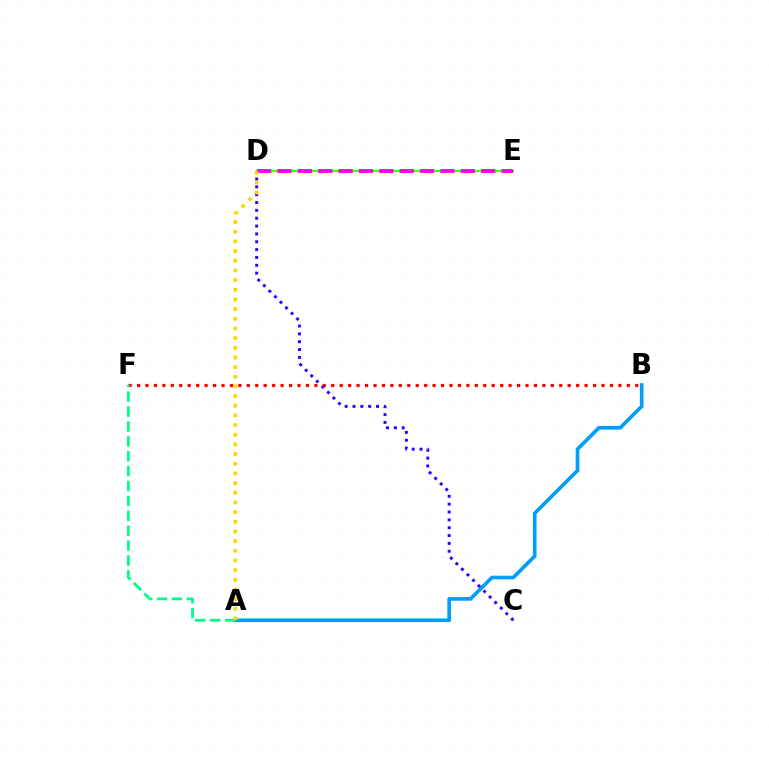{('D', 'E'): [{'color': '#4fff00', 'line_style': 'solid', 'thickness': 1.72}, {'color': '#ff00ed', 'line_style': 'dashed', 'thickness': 2.77}], ('B', 'F'): [{'color': '#ff0000', 'line_style': 'dotted', 'thickness': 2.29}], ('A', 'B'): [{'color': '#009eff', 'line_style': 'solid', 'thickness': 2.64}], ('A', 'F'): [{'color': '#00ff86', 'line_style': 'dashed', 'thickness': 2.02}], ('C', 'D'): [{'color': '#3700ff', 'line_style': 'dotted', 'thickness': 2.13}], ('A', 'D'): [{'color': '#ffd500', 'line_style': 'dotted', 'thickness': 2.63}]}